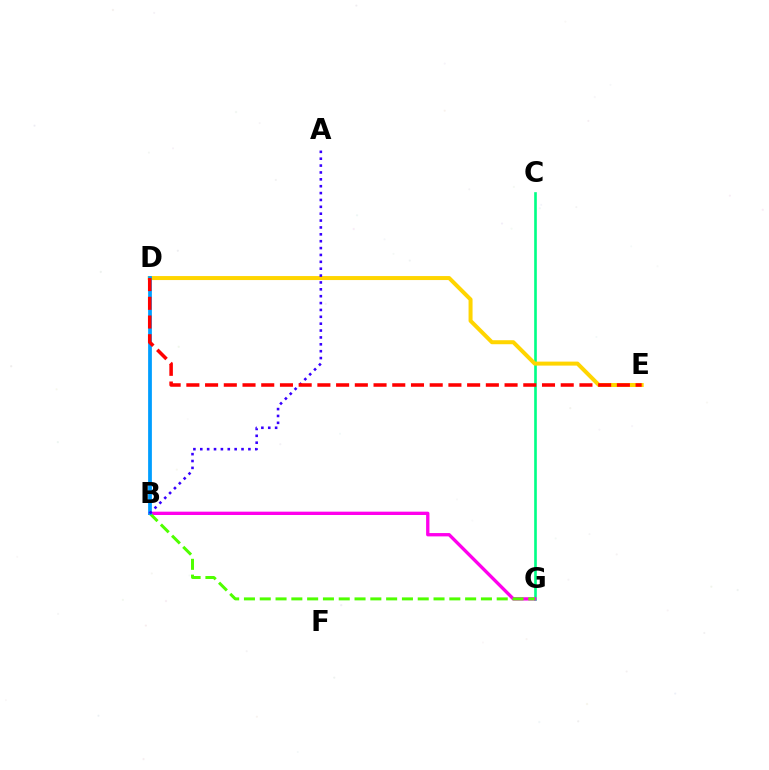{('C', 'G'): [{'color': '#00ff86', 'line_style': 'solid', 'thickness': 1.9}], ('D', 'E'): [{'color': '#ffd500', 'line_style': 'solid', 'thickness': 2.88}, {'color': '#ff0000', 'line_style': 'dashed', 'thickness': 2.54}], ('B', 'G'): [{'color': '#ff00ed', 'line_style': 'solid', 'thickness': 2.4}, {'color': '#4fff00', 'line_style': 'dashed', 'thickness': 2.15}], ('B', 'D'): [{'color': '#009eff', 'line_style': 'solid', 'thickness': 2.71}], ('A', 'B'): [{'color': '#3700ff', 'line_style': 'dotted', 'thickness': 1.87}]}